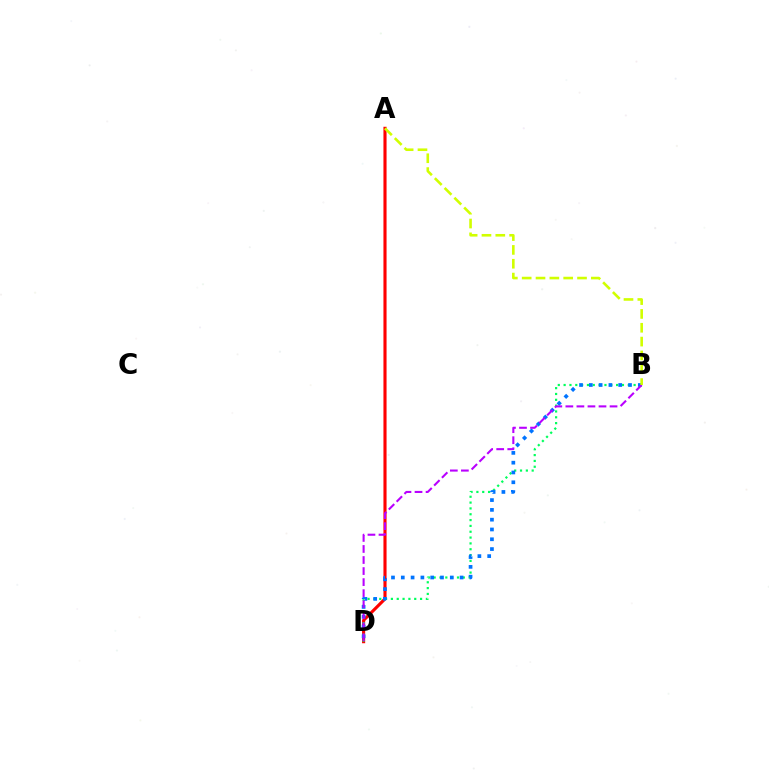{('A', 'D'): [{'color': '#ff0000', 'line_style': 'solid', 'thickness': 2.24}], ('B', 'D'): [{'color': '#00ff5c', 'line_style': 'dotted', 'thickness': 1.58}, {'color': '#0074ff', 'line_style': 'dotted', 'thickness': 2.66}, {'color': '#b900ff', 'line_style': 'dashed', 'thickness': 1.5}], ('A', 'B'): [{'color': '#d1ff00', 'line_style': 'dashed', 'thickness': 1.88}]}